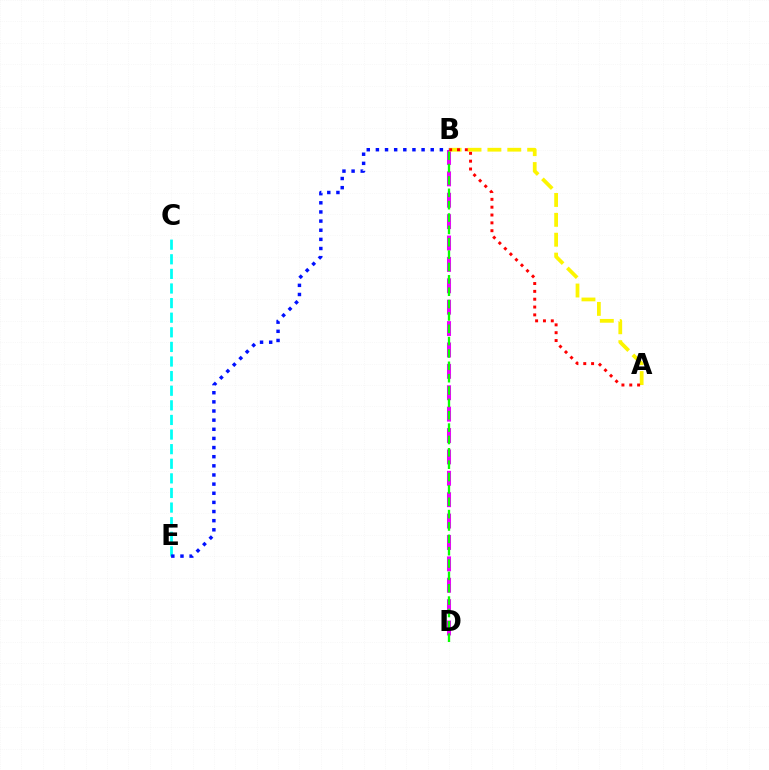{('B', 'D'): [{'color': '#ee00ff', 'line_style': 'dashed', 'thickness': 2.91}, {'color': '#08ff00', 'line_style': 'dashed', 'thickness': 1.68}], ('C', 'E'): [{'color': '#00fff6', 'line_style': 'dashed', 'thickness': 1.98}], ('B', 'E'): [{'color': '#0010ff', 'line_style': 'dotted', 'thickness': 2.48}], ('A', 'B'): [{'color': '#fcf500', 'line_style': 'dashed', 'thickness': 2.7}, {'color': '#ff0000', 'line_style': 'dotted', 'thickness': 2.13}]}